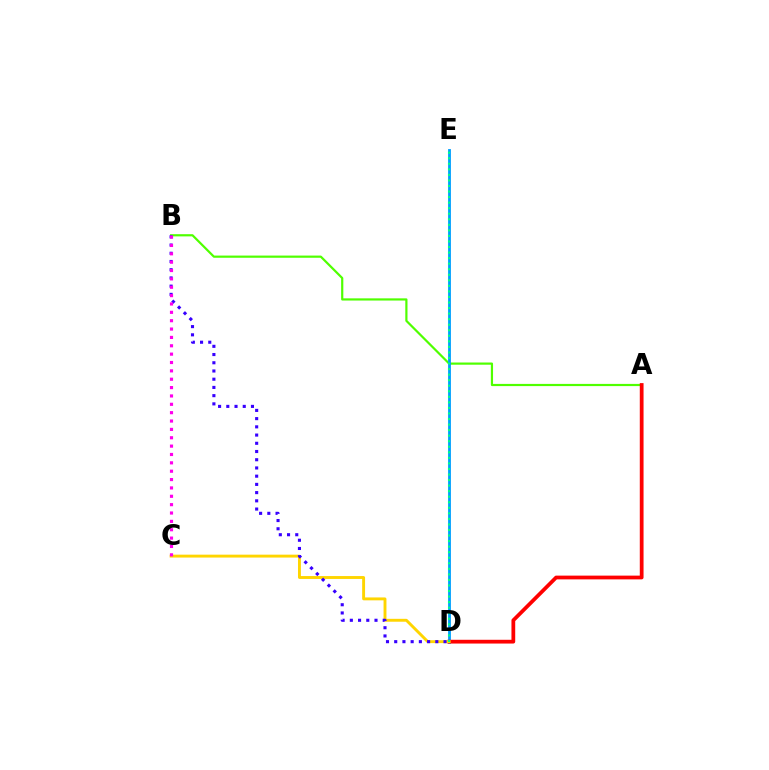{('A', 'B'): [{'color': '#4fff00', 'line_style': 'solid', 'thickness': 1.58}], ('D', 'E'): [{'color': '#009eff', 'line_style': 'solid', 'thickness': 2.03}, {'color': '#00ff86', 'line_style': 'dotted', 'thickness': 1.51}], ('A', 'D'): [{'color': '#ff0000', 'line_style': 'solid', 'thickness': 2.71}], ('C', 'D'): [{'color': '#ffd500', 'line_style': 'solid', 'thickness': 2.09}], ('B', 'D'): [{'color': '#3700ff', 'line_style': 'dotted', 'thickness': 2.23}], ('B', 'C'): [{'color': '#ff00ed', 'line_style': 'dotted', 'thickness': 2.27}]}